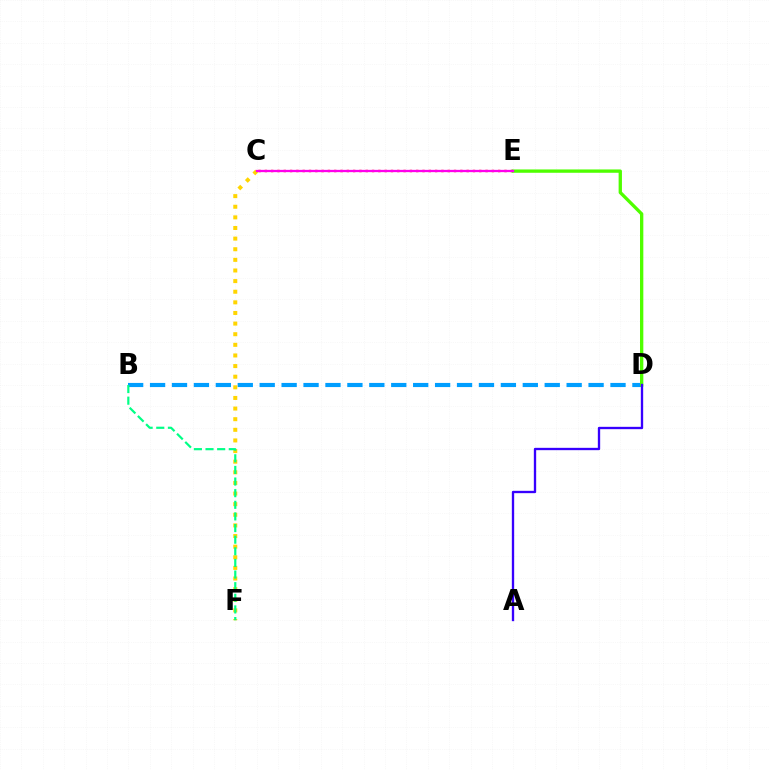{('C', 'E'): [{'color': '#ff0000', 'line_style': 'dotted', 'thickness': 1.71}, {'color': '#ff00ed', 'line_style': 'solid', 'thickness': 1.64}], ('B', 'D'): [{'color': '#009eff', 'line_style': 'dashed', 'thickness': 2.98}], ('C', 'F'): [{'color': '#ffd500', 'line_style': 'dotted', 'thickness': 2.89}], ('D', 'E'): [{'color': '#4fff00', 'line_style': 'solid', 'thickness': 2.39}], ('B', 'F'): [{'color': '#00ff86', 'line_style': 'dashed', 'thickness': 1.58}], ('A', 'D'): [{'color': '#3700ff', 'line_style': 'solid', 'thickness': 1.68}]}